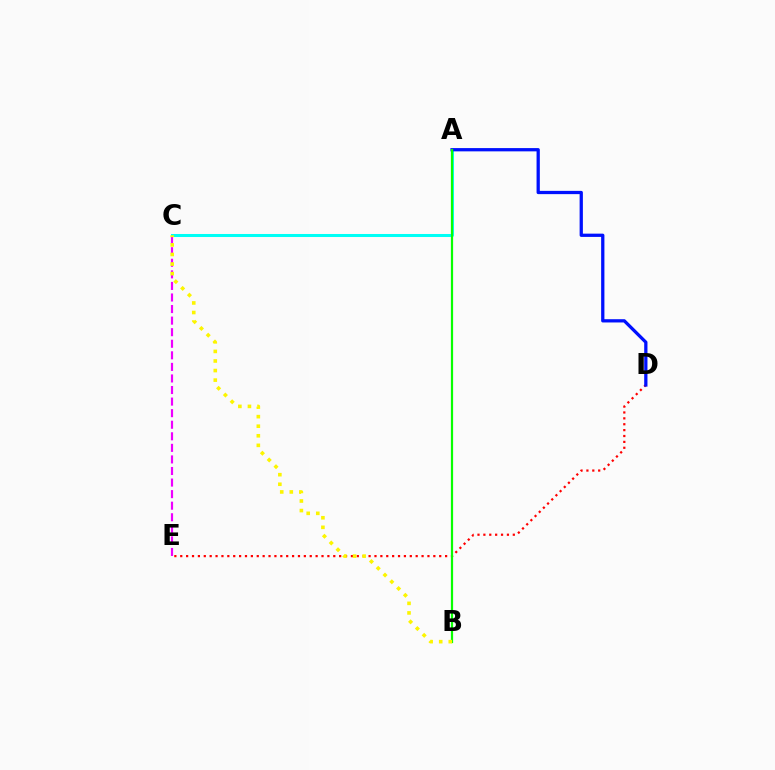{('C', 'E'): [{'color': '#ee00ff', 'line_style': 'dashed', 'thickness': 1.57}], ('A', 'C'): [{'color': '#00fff6', 'line_style': 'solid', 'thickness': 2.18}], ('D', 'E'): [{'color': '#ff0000', 'line_style': 'dotted', 'thickness': 1.6}], ('A', 'D'): [{'color': '#0010ff', 'line_style': 'solid', 'thickness': 2.35}], ('A', 'B'): [{'color': '#08ff00', 'line_style': 'solid', 'thickness': 1.6}], ('B', 'C'): [{'color': '#fcf500', 'line_style': 'dotted', 'thickness': 2.6}]}